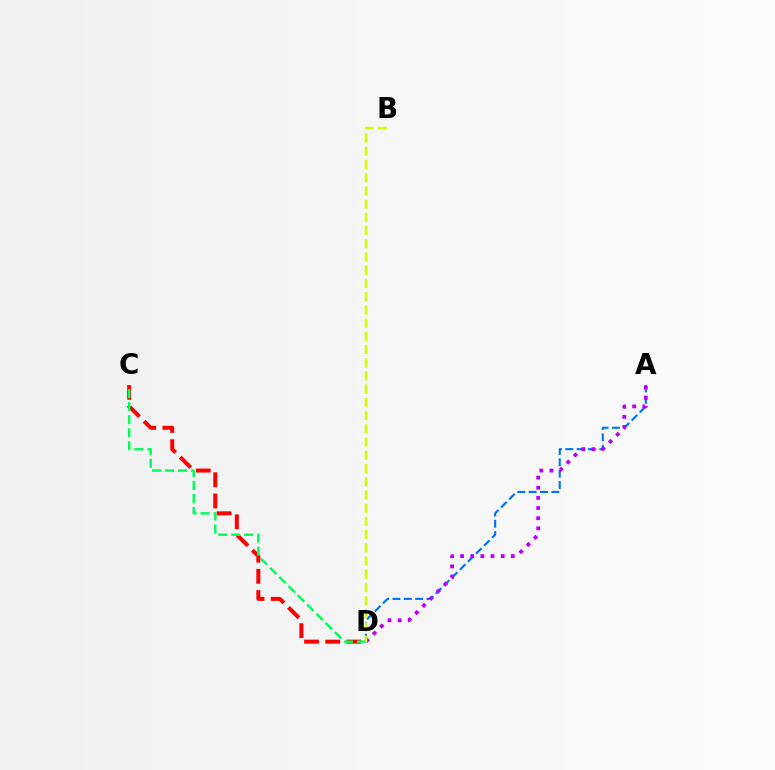{('A', 'D'): [{'color': '#0074ff', 'line_style': 'dashed', 'thickness': 1.54}, {'color': '#b900ff', 'line_style': 'dotted', 'thickness': 2.76}], ('C', 'D'): [{'color': '#ff0000', 'line_style': 'dashed', 'thickness': 2.88}, {'color': '#00ff5c', 'line_style': 'dashed', 'thickness': 1.77}], ('B', 'D'): [{'color': '#d1ff00', 'line_style': 'dashed', 'thickness': 1.8}]}